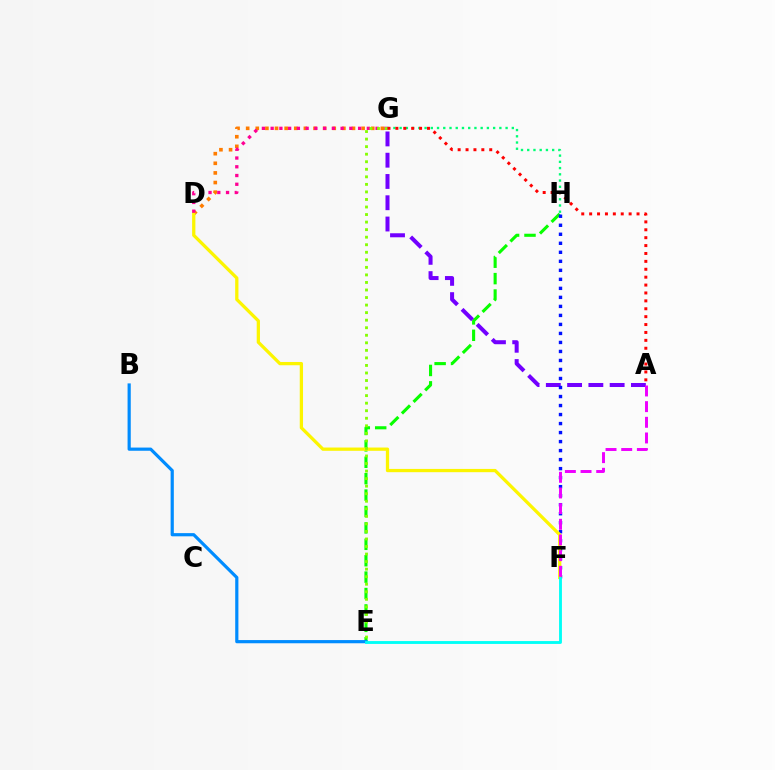{('D', 'G'): [{'color': '#ff7c00', 'line_style': 'dotted', 'thickness': 2.61}, {'color': '#ff0094', 'line_style': 'dotted', 'thickness': 2.38}], ('E', 'H'): [{'color': '#08ff00', 'line_style': 'dashed', 'thickness': 2.23}], ('A', 'G'): [{'color': '#7200ff', 'line_style': 'dashed', 'thickness': 2.89}, {'color': '#ff0000', 'line_style': 'dotted', 'thickness': 2.15}], ('G', 'H'): [{'color': '#00ff74', 'line_style': 'dotted', 'thickness': 1.69}], ('F', 'H'): [{'color': '#0010ff', 'line_style': 'dotted', 'thickness': 2.45}], ('D', 'F'): [{'color': '#fcf500', 'line_style': 'solid', 'thickness': 2.35}], ('A', 'F'): [{'color': '#ee00ff', 'line_style': 'dashed', 'thickness': 2.13}], ('B', 'E'): [{'color': '#008cff', 'line_style': 'solid', 'thickness': 2.3}], ('E', 'F'): [{'color': '#00fff6', 'line_style': 'solid', 'thickness': 2.06}], ('E', 'G'): [{'color': '#84ff00', 'line_style': 'dotted', 'thickness': 2.05}]}